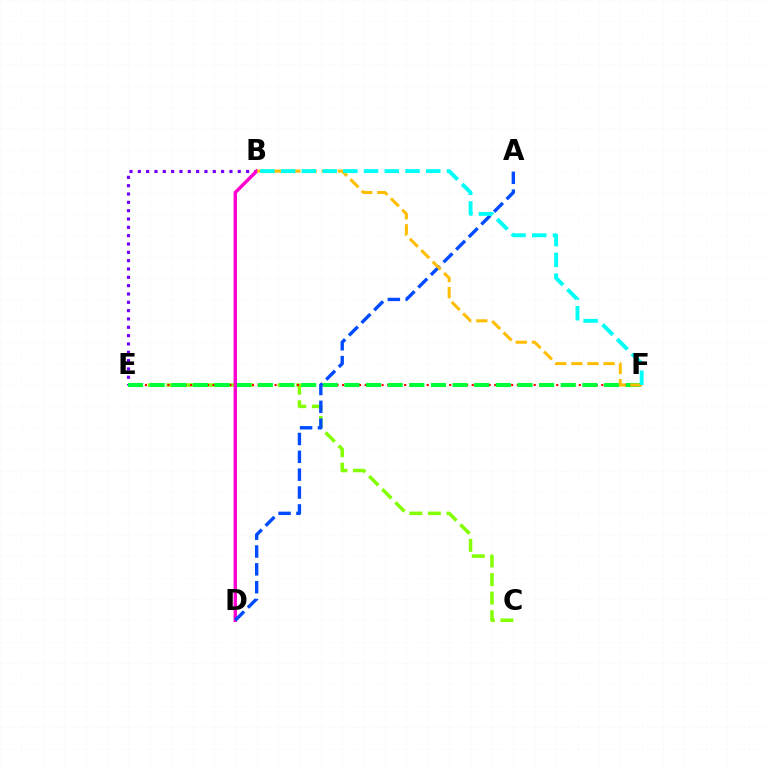{('C', 'E'): [{'color': '#84ff00', 'line_style': 'dashed', 'thickness': 2.52}], ('E', 'F'): [{'color': '#ff0000', 'line_style': 'dotted', 'thickness': 1.53}, {'color': '#00ff39', 'line_style': 'dashed', 'thickness': 2.94}], ('B', 'E'): [{'color': '#7200ff', 'line_style': 'dotted', 'thickness': 2.26}], ('B', 'D'): [{'color': '#ff00cf', 'line_style': 'solid', 'thickness': 2.46}], ('A', 'D'): [{'color': '#004bff', 'line_style': 'dashed', 'thickness': 2.42}], ('B', 'F'): [{'color': '#ffbd00', 'line_style': 'dashed', 'thickness': 2.19}, {'color': '#00fff6', 'line_style': 'dashed', 'thickness': 2.82}]}